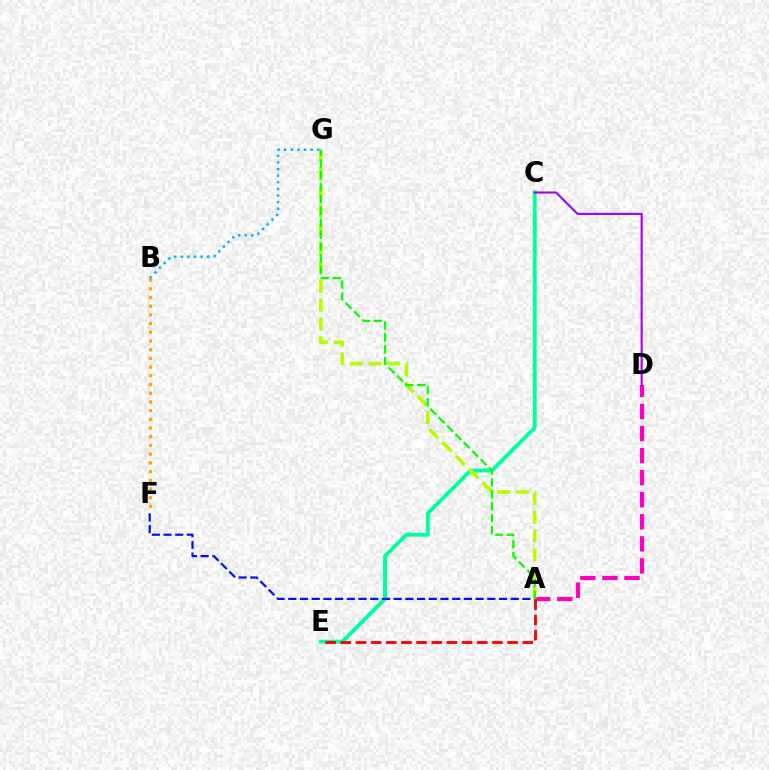{('A', 'D'): [{'color': '#ff00bd', 'line_style': 'dashed', 'thickness': 3.0}], ('C', 'E'): [{'color': '#00ff9d', 'line_style': 'solid', 'thickness': 2.78}], ('B', 'G'): [{'color': '#00b5ff', 'line_style': 'dotted', 'thickness': 1.8}], ('B', 'F'): [{'color': '#ffa500', 'line_style': 'dotted', 'thickness': 2.36}], ('A', 'G'): [{'color': '#b3ff00', 'line_style': 'dashed', 'thickness': 2.55}, {'color': '#08ff00', 'line_style': 'dashed', 'thickness': 1.61}], ('A', 'F'): [{'color': '#0010ff', 'line_style': 'dashed', 'thickness': 1.59}], ('A', 'E'): [{'color': '#ff0000', 'line_style': 'dashed', 'thickness': 2.06}], ('C', 'D'): [{'color': '#9b00ff', 'line_style': 'solid', 'thickness': 1.51}]}